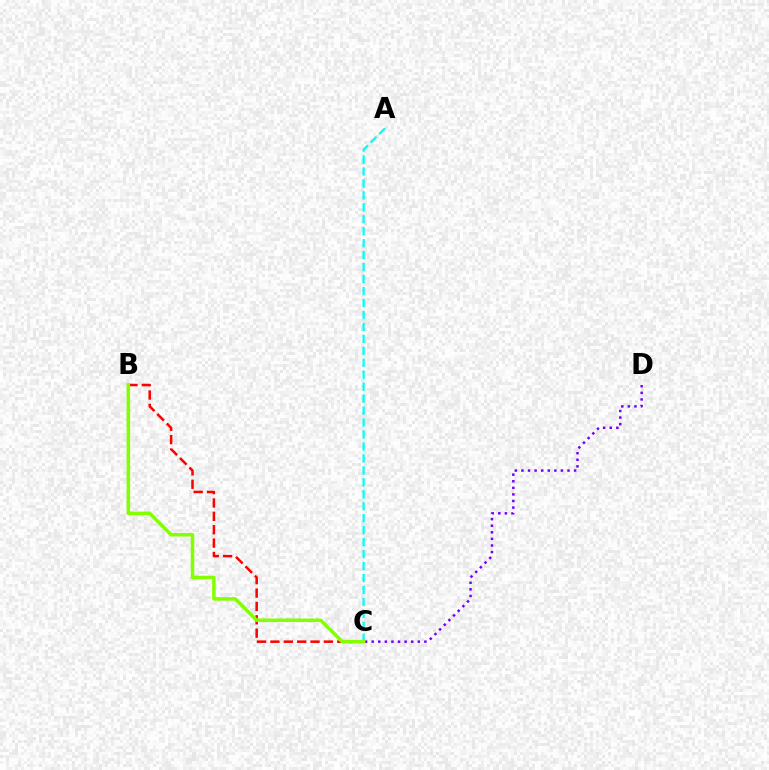{('B', 'C'): [{'color': '#ff0000', 'line_style': 'dashed', 'thickness': 1.82}, {'color': '#84ff00', 'line_style': 'solid', 'thickness': 2.53}], ('C', 'D'): [{'color': '#7200ff', 'line_style': 'dotted', 'thickness': 1.79}], ('A', 'C'): [{'color': '#00fff6', 'line_style': 'dashed', 'thickness': 1.62}]}